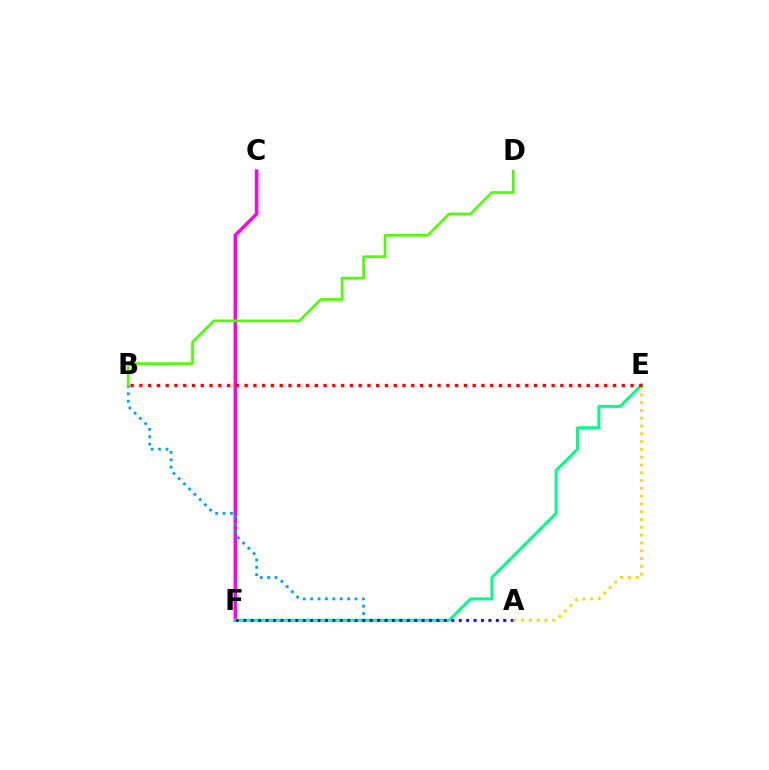{('C', 'F'): [{'color': '#ff00ed', 'line_style': 'solid', 'thickness': 2.5}], ('E', 'F'): [{'color': '#00ff86', 'line_style': 'solid', 'thickness': 2.15}], ('A', 'B'): [{'color': '#009eff', 'line_style': 'dotted', 'thickness': 2.01}], ('A', 'F'): [{'color': '#3700ff', 'line_style': 'dotted', 'thickness': 2.02}], ('A', 'E'): [{'color': '#ffd500', 'line_style': 'dotted', 'thickness': 2.12}], ('B', 'E'): [{'color': '#ff0000', 'line_style': 'dotted', 'thickness': 2.38}], ('B', 'D'): [{'color': '#4fff00', 'line_style': 'solid', 'thickness': 1.91}]}